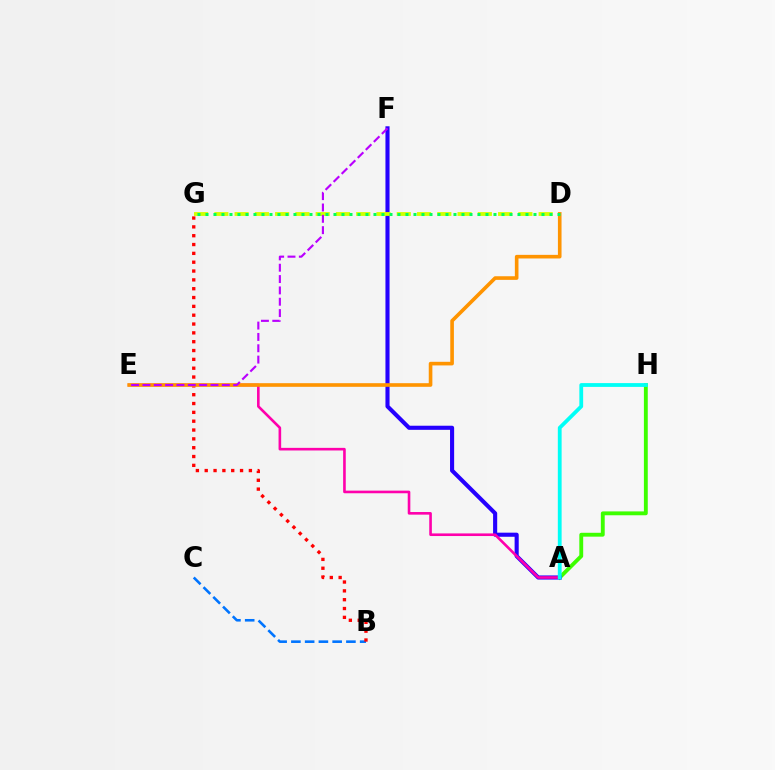{('A', 'H'): [{'color': '#3dff00', 'line_style': 'solid', 'thickness': 2.78}, {'color': '#00fff6', 'line_style': 'solid', 'thickness': 2.73}], ('A', 'F'): [{'color': '#2500ff', 'line_style': 'solid', 'thickness': 2.95}], ('D', 'G'): [{'color': '#d1ff00', 'line_style': 'dashed', 'thickness': 2.75}, {'color': '#00ff5c', 'line_style': 'dotted', 'thickness': 2.17}], ('A', 'E'): [{'color': '#ff00ac', 'line_style': 'solid', 'thickness': 1.88}], ('B', 'C'): [{'color': '#0074ff', 'line_style': 'dashed', 'thickness': 1.87}], ('B', 'G'): [{'color': '#ff0000', 'line_style': 'dotted', 'thickness': 2.4}], ('D', 'E'): [{'color': '#ff9400', 'line_style': 'solid', 'thickness': 2.61}], ('E', 'F'): [{'color': '#b900ff', 'line_style': 'dashed', 'thickness': 1.54}]}